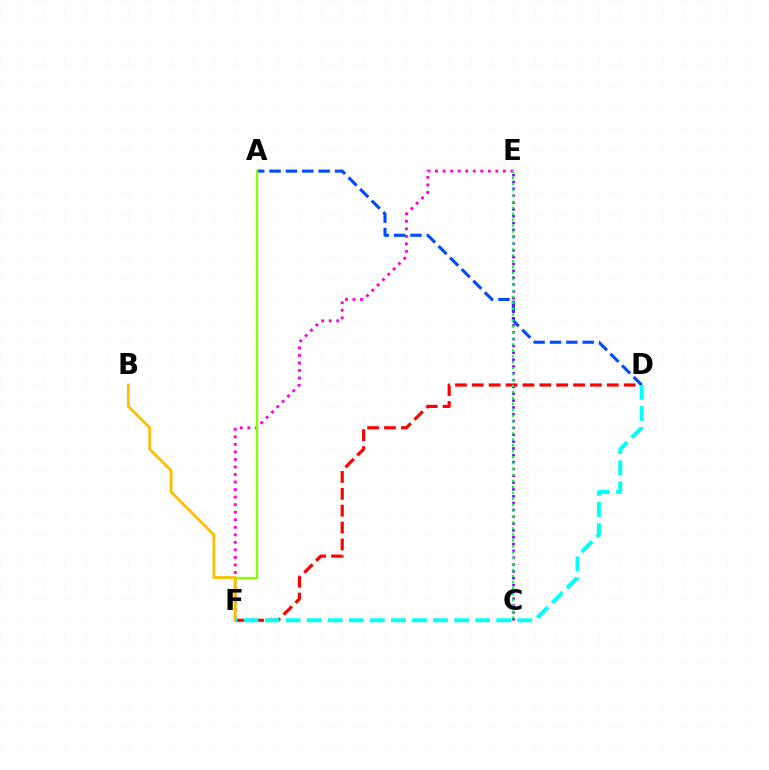{('D', 'F'): [{'color': '#ff0000', 'line_style': 'dashed', 'thickness': 2.29}, {'color': '#00fff6', 'line_style': 'dashed', 'thickness': 2.86}], ('E', 'F'): [{'color': '#ff00cf', 'line_style': 'dotted', 'thickness': 2.05}], ('A', 'D'): [{'color': '#004bff', 'line_style': 'dashed', 'thickness': 2.22}], ('A', 'F'): [{'color': '#84ff00', 'line_style': 'solid', 'thickness': 1.68}], ('B', 'F'): [{'color': '#ffbd00', 'line_style': 'solid', 'thickness': 1.97}], ('C', 'E'): [{'color': '#7200ff', 'line_style': 'dotted', 'thickness': 1.86}, {'color': '#00ff39', 'line_style': 'dotted', 'thickness': 1.61}]}